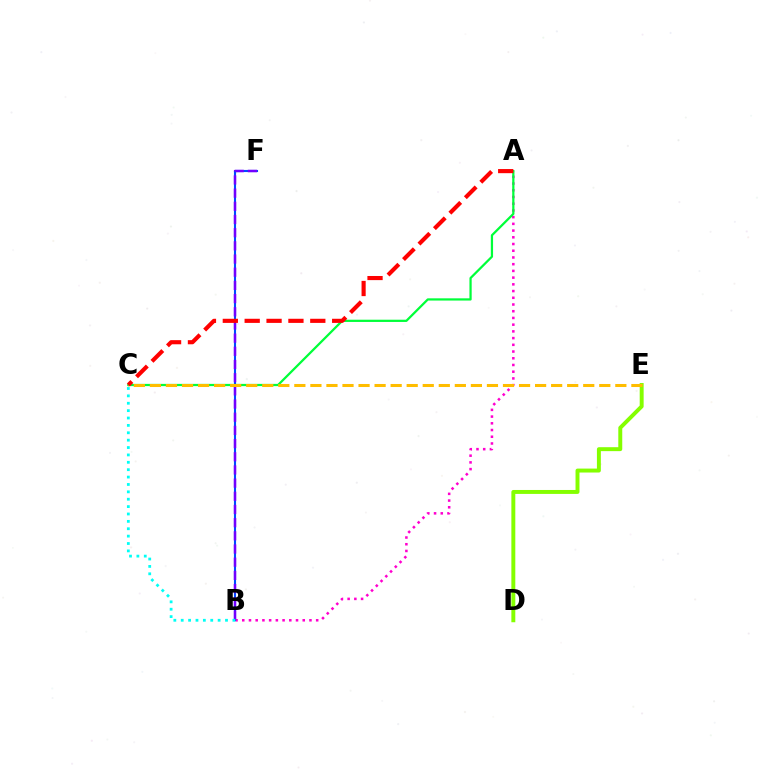{('A', 'B'): [{'color': '#ff00cf', 'line_style': 'dotted', 'thickness': 1.83}], ('A', 'C'): [{'color': '#00ff39', 'line_style': 'solid', 'thickness': 1.61}, {'color': '#ff0000', 'line_style': 'dashed', 'thickness': 2.97}], ('B', 'F'): [{'color': '#004bff', 'line_style': 'solid', 'thickness': 1.51}, {'color': '#7200ff', 'line_style': 'dashed', 'thickness': 1.79}], ('D', 'E'): [{'color': '#84ff00', 'line_style': 'solid', 'thickness': 2.84}], ('C', 'E'): [{'color': '#ffbd00', 'line_style': 'dashed', 'thickness': 2.18}], ('B', 'C'): [{'color': '#00fff6', 'line_style': 'dotted', 'thickness': 2.01}]}